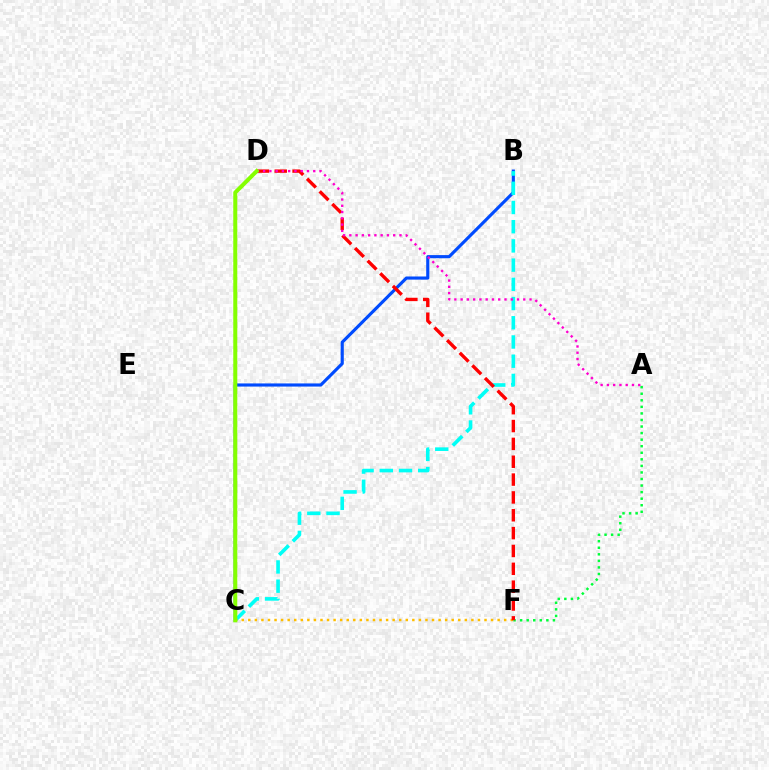{('B', 'C'): [{'color': '#004bff', 'line_style': 'solid', 'thickness': 2.26}, {'color': '#00fff6', 'line_style': 'dashed', 'thickness': 2.61}], ('C', 'D'): [{'color': '#7200ff', 'line_style': 'dotted', 'thickness': 1.77}, {'color': '#84ff00', 'line_style': 'solid', 'thickness': 2.9}], ('A', 'F'): [{'color': '#00ff39', 'line_style': 'dotted', 'thickness': 1.78}], ('C', 'F'): [{'color': '#ffbd00', 'line_style': 'dotted', 'thickness': 1.78}], ('D', 'F'): [{'color': '#ff0000', 'line_style': 'dashed', 'thickness': 2.42}], ('A', 'D'): [{'color': '#ff00cf', 'line_style': 'dotted', 'thickness': 1.7}]}